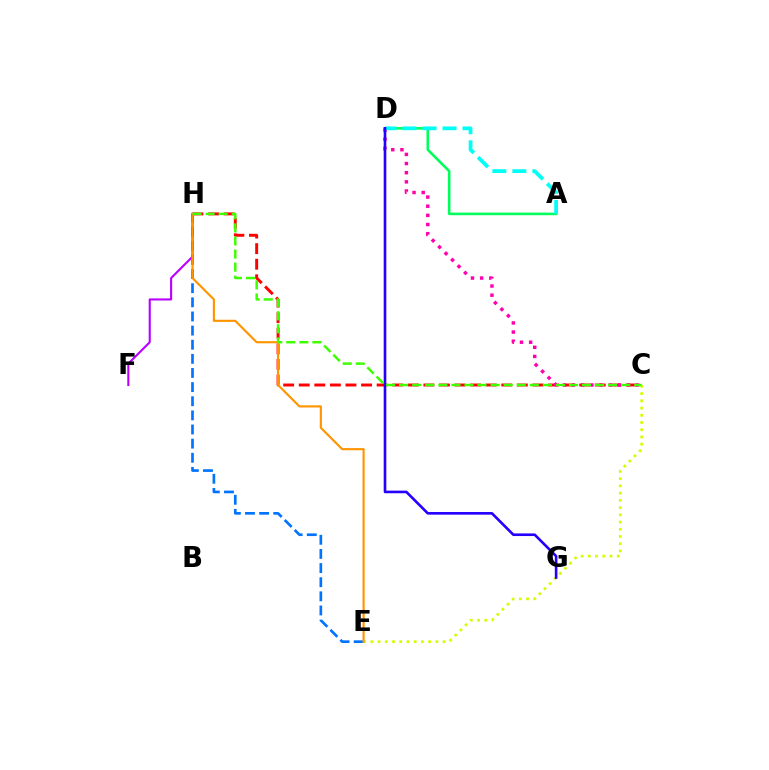{('C', 'H'): [{'color': '#ff0000', 'line_style': 'dashed', 'thickness': 2.12}, {'color': '#3dff00', 'line_style': 'dashed', 'thickness': 1.77}], ('A', 'D'): [{'color': '#00ff5c', 'line_style': 'solid', 'thickness': 1.86}, {'color': '#00fff6', 'line_style': 'dashed', 'thickness': 2.72}], ('C', 'E'): [{'color': '#d1ff00', 'line_style': 'dotted', 'thickness': 1.96}], ('F', 'H'): [{'color': '#b900ff', 'line_style': 'solid', 'thickness': 1.51}], ('C', 'D'): [{'color': '#ff00ac', 'line_style': 'dotted', 'thickness': 2.49}], ('E', 'H'): [{'color': '#0074ff', 'line_style': 'dashed', 'thickness': 1.92}, {'color': '#ff9400', 'line_style': 'solid', 'thickness': 1.54}], ('D', 'G'): [{'color': '#2500ff', 'line_style': 'solid', 'thickness': 1.89}]}